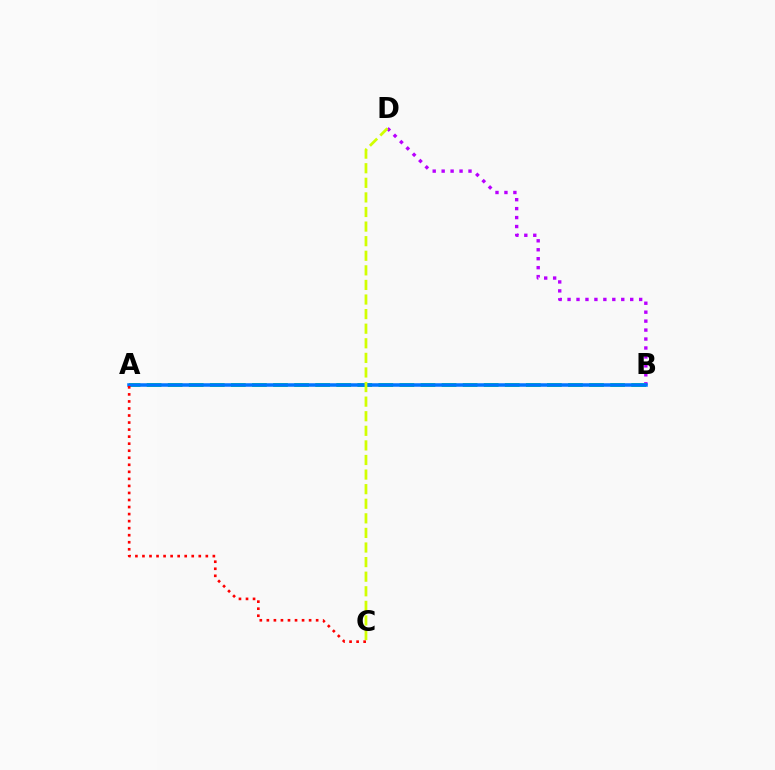{('B', 'D'): [{'color': '#b900ff', 'line_style': 'dotted', 'thickness': 2.43}], ('A', 'B'): [{'color': '#00ff5c', 'line_style': 'dashed', 'thickness': 2.86}, {'color': '#0074ff', 'line_style': 'solid', 'thickness': 2.53}], ('A', 'C'): [{'color': '#ff0000', 'line_style': 'dotted', 'thickness': 1.91}], ('C', 'D'): [{'color': '#d1ff00', 'line_style': 'dashed', 'thickness': 1.98}]}